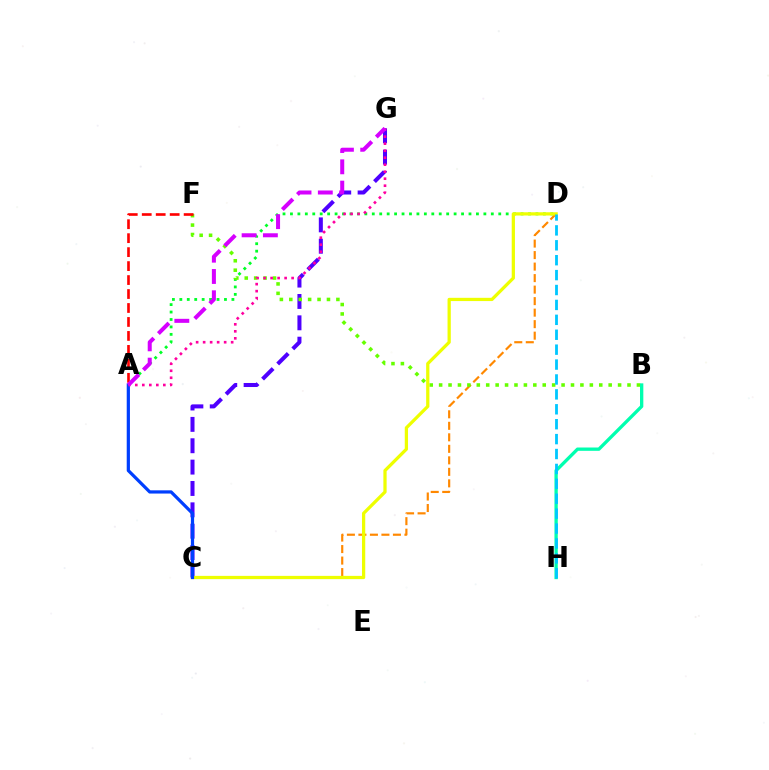{('A', 'D'): [{'color': '#00ff27', 'line_style': 'dotted', 'thickness': 2.02}], ('C', 'G'): [{'color': '#4f00ff', 'line_style': 'dashed', 'thickness': 2.9}], ('C', 'D'): [{'color': '#ff8800', 'line_style': 'dashed', 'thickness': 1.56}, {'color': '#eeff00', 'line_style': 'solid', 'thickness': 2.34}], ('B', 'F'): [{'color': '#66ff00', 'line_style': 'dotted', 'thickness': 2.56}], ('A', 'F'): [{'color': '#ff0000', 'line_style': 'dashed', 'thickness': 1.9}], ('B', 'H'): [{'color': '#00ffaf', 'line_style': 'solid', 'thickness': 2.39}], ('D', 'H'): [{'color': '#00c7ff', 'line_style': 'dashed', 'thickness': 2.03}], ('A', 'C'): [{'color': '#003fff', 'line_style': 'solid', 'thickness': 2.32}], ('A', 'G'): [{'color': '#ff00a0', 'line_style': 'dotted', 'thickness': 1.9}, {'color': '#d600ff', 'line_style': 'dashed', 'thickness': 2.89}]}